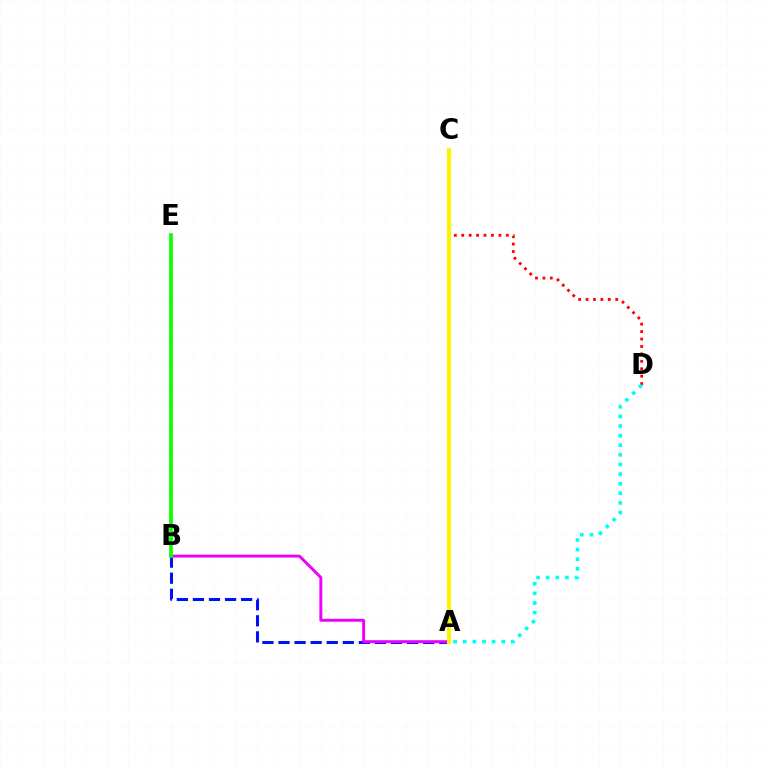{('A', 'B'): [{'color': '#0010ff', 'line_style': 'dashed', 'thickness': 2.18}, {'color': '#ee00ff', 'line_style': 'solid', 'thickness': 2.11}], ('C', 'D'): [{'color': '#ff0000', 'line_style': 'dotted', 'thickness': 2.02}], ('A', 'D'): [{'color': '#00fff6', 'line_style': 'dotted', 'thickness': 2.61}], ('B', 'E'): [{'color': '#08ff00', 'line_style': 'solid', 'thickness': 2.63}], ('A', 'C'): [{'color': '#fcf500', 'line_style': 'solid', 'thickness': 2.93}]}